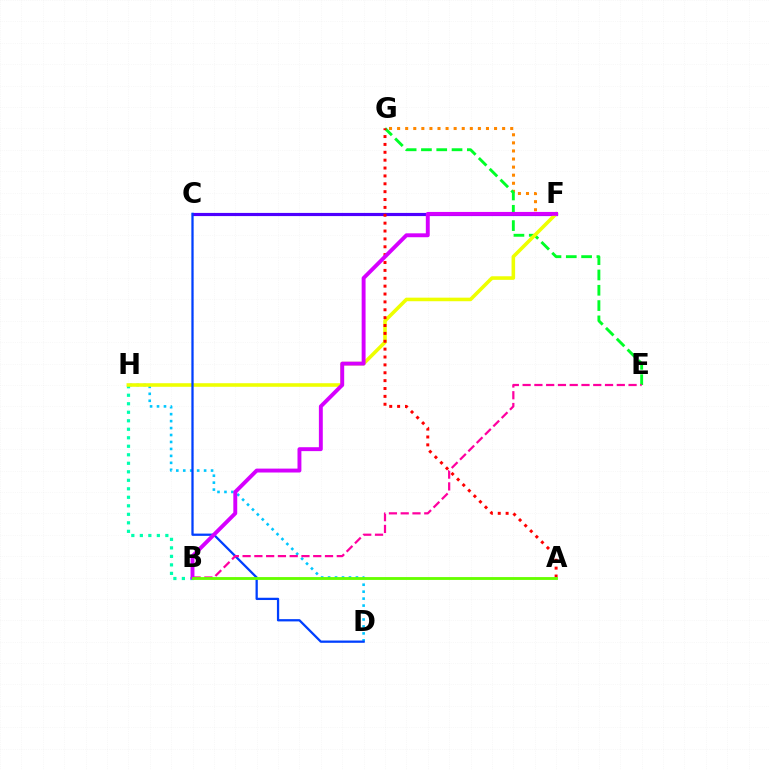{('F', 'G'): [{'color': '#ff8800', 'line_style': 'dotted', 'thickness': 2.2}], ('B', 'H'): [{'color': '#00ffaf', 'line_style': 'dotted', 'thickness': 2.31}], ('D', 'H'): [{'color': '#00c7ff', 'line_style': 'dotted', 'thickness': 1.89}], ('E', 'G'): [{'color': '#00ff27', 'line_style': 'dashed', 'thickness': 2.08}], ('C', 'F'): [{'color': '#4f00ff', 'line_style': 'solid', 'thickness': 2.28}], ('F', 'H'): [{'color': '#eeff00', 'line_style': 'solid', 'thickness': 2.58}], ('A', 'G'): [{'color': '#ff0000', 'line_style': 'dotted', 'thickness': 2.14}], ('C', 'D'): [{'color': '#003fff', 'line_style': 'solid', 'thickness': 1.63}], ('B', 'E'): [{'color': '#ff00a0', 'line_style': 'dashed', 'thickness': 1.6}], ('B', 'F'): [{'color': '#d600ff', 'line_style': 'solid', 'thickness': 2.81}], ('A', 'B'): [{'color': '#66ff00', 'line_style': 'solid', 'thickness': 2.05}]}